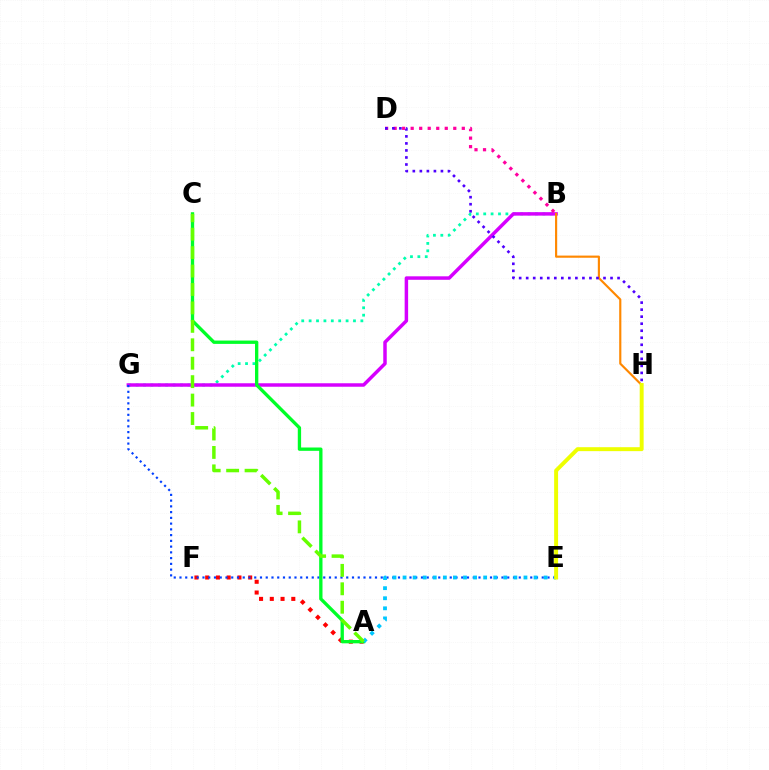{('B', 'G'): [{'color': '#00ffaf', 'line_style': 'dotted', 'thickness': 2.01}, {'color': '#d600ff', 'line_style': 'solid', 'thickness': 2.5}], ('A', 'F'): [{'color': '#ff0000', 'line_style': 'dotted', 'thickness': 2.92}], ('E', 'G'): [{'color': '#003fff', 'line_style': 'dotted', 'thickness': 1.56}], ('B', 'H'): [{'color': '#ff8800', 'line_style': 'solid', 'thickness': 1.55}], ('A', 'C'): [{'color': '#00ff27', 'line_style': 'solid', 'thickness': 2.39}, {'color': '#66ff00', 'line_style': 'dashed', 'thickness': 2.5}], ('B', 'D'): [{'color': '#ff00a0', 'line_style': 'dotted', 'thickness': 2.32}], ('A', 'E'): [{'color': '#00c7ff', 'line_style': 'dotted', 'thickness': 2.74}], ('D', 'H'): [{'color': '#4f00ff', 'line_style': 'dotted', 'thickness': 1.91}], ('E', 'H'): [{'color': '#eeff00', 'line_style': 'solid', 'thickness': 2.84}]}